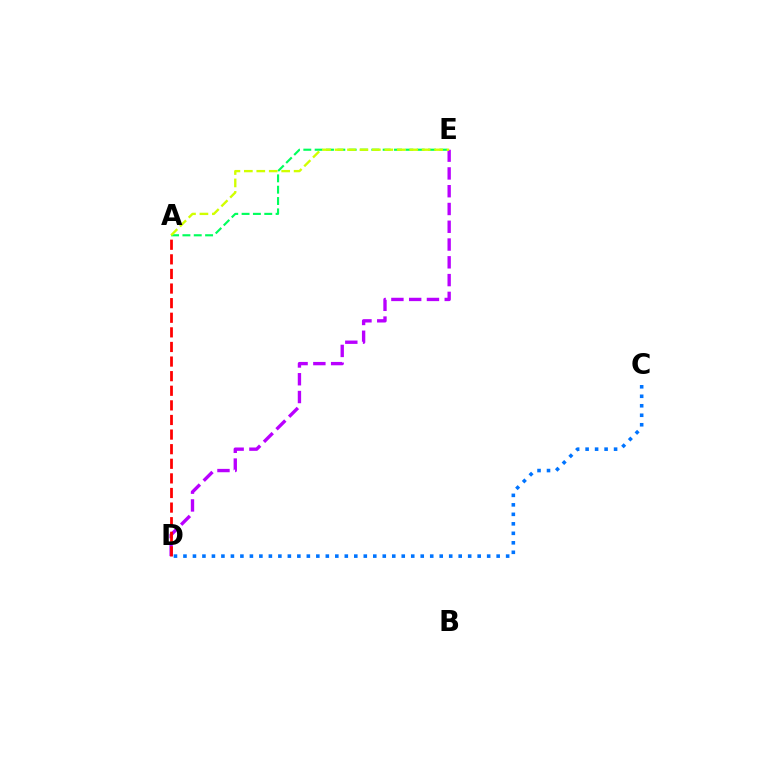{('A', 'E'): [{'color': '#00ff5c', 'line_style': 'dashed', 'thickness': 1.54}, {'color': '#d1ff00', 'line_style': 'dashed', 'thickness': 1.69}], ('C', 'D'): [{'color': '#0074ff', 'line_style': 'dotted', 'thickness': 2.58}], ('D', 'E'): [{'color': '#b900ff', 'line_style': 'dashed', 'thickness': 2.41}], ('A', 'D'): [{'color': '#ff0000', 'line_style': 'dashed', 'thickness': 1.98}]}